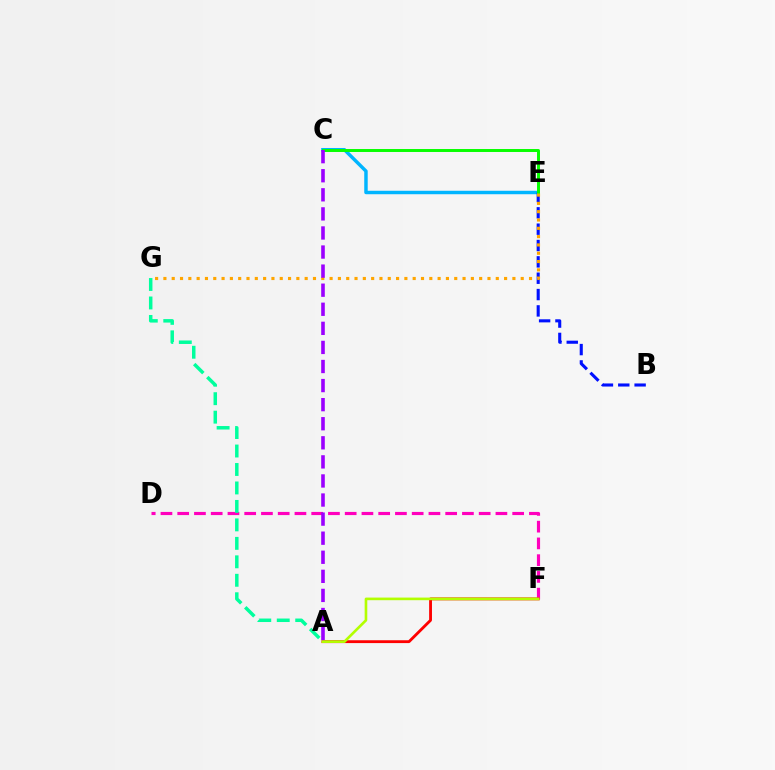{('C', 'E'): [{'color': '#00b5ff', 'line_style': 'solid', 'thickness': 2.49}, {'color': '#08ff00', 'line_style': 'solid', 'thickness': 2.13}], ('D', 'F'): [{'color': '#ff00bd', 'line_style': 'dashed', 'thickness': 2.28}], ('B', 'E'): [{'color': '#0010ff', 'line_style': 'dashed', 'thickness': 2.22}], ('A', 'F'): [{'color': '#ff0000', 'line_style': 'solid', 'thickness': 2.04}, {'color': '#b3ff00', 'line_style': 'solid', 'thickness': 1.89}], ('A', 'G'): [{'color': '#00ff9d', 'line_style': 'dashed', 'thickness': 2.51}], ('E', 'G'): [{'color': '#ffa500', 'line_style': 'dotted', 'thickness': 2.26}], ('A', 'C'): [{'color': '#9b00ff', 'line_style': 'dashed', 'thickness': 2.59}]}